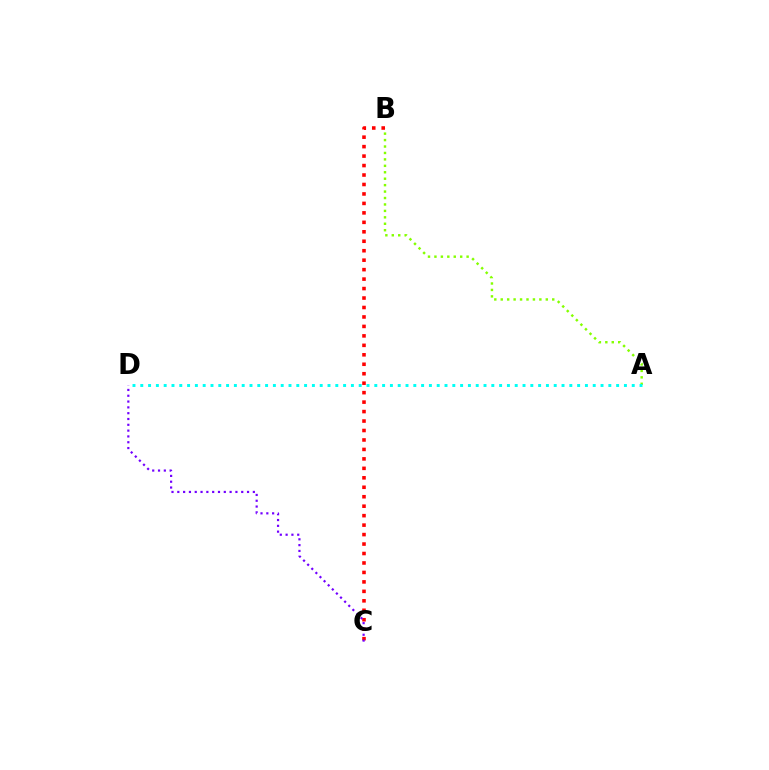{('A', 'B'): [{'color': '#84ff00', 'line_style': 'dotted', 'thickness': 1.75}], ('B', 'C'): [{'color': '#ff0000', 'line_style': 'dotted', 'thickness': 2.57}], ('C', 'D'): [{'color': '#7200ff', 'line_style': 'dotted', 'thickness': 1.58}], ('A', 'D'): [{'color': '#00fff6', 'line_style': 'dotted', 'thickness': 2.12}]}